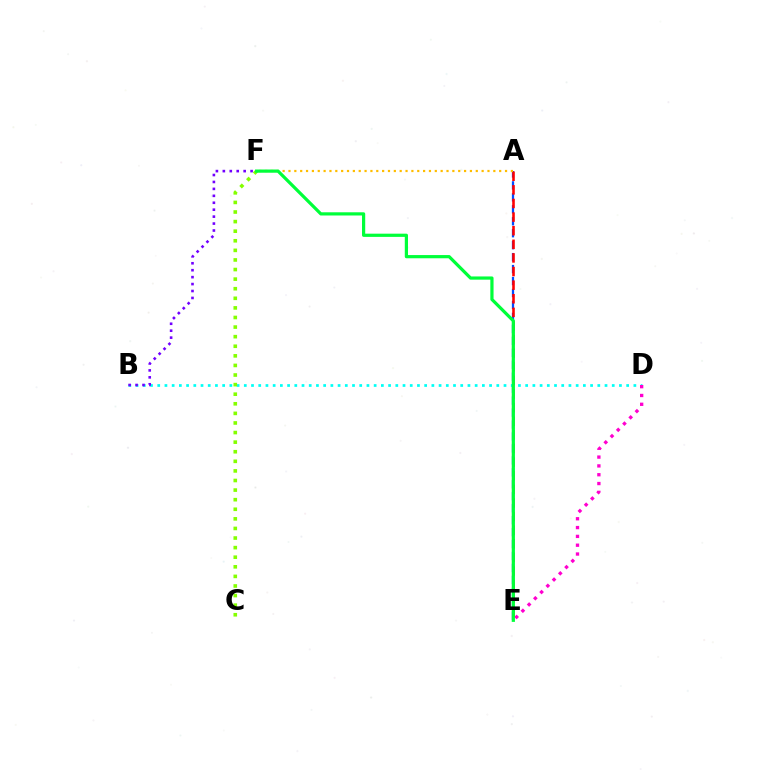{('A', 'E'): [{'color': '#004bff', 'line_style': 'dashed', 'thickness': 1.62}, {'color': '#ff0000', 'line_style': 'dashed', 'thickness': 1.85}], ('B', 'D'): [{'color': '#00fff6', 'line_style': 'dotted', 'thickness': 1.96}], ('D', 'E'): [{'color': '#ff00cf', 'line_style': 'dotted', 'thickness': 2.4}], ('A', 'F'): [{'color': '#ffbd00', 'line_style': 'dotted', 'thickness': 1.59}], ('B', 'F'): [{'color': '#7200ff', 'line_style': 'dotted', 'thickness': 1.88}], ('C', 'F'): [{'color': '#84ff00', 'line_style': 'dotted', 'thickness': 2.61}], ('E', 'F'): [{'color': '#00ff39', 'line_style': 'solid', 'thickness': 2.31}]}